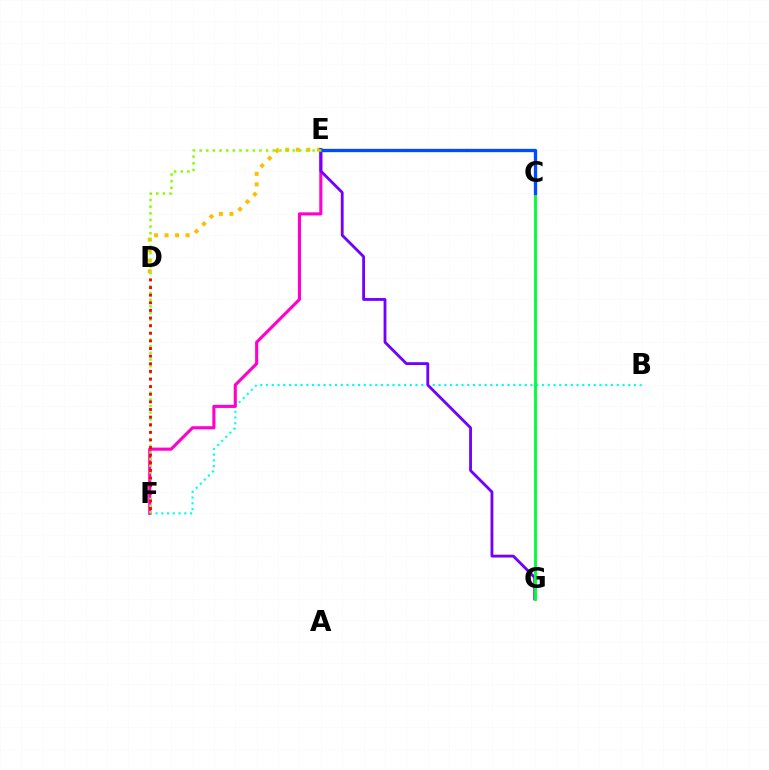{('D', 'E'): [{'color': '#ffbd00', 'line_style': 'dotted', 'thickness': 2.86}], ('B', 'F'): [{'color': '#00fff6', 'line_style': 'dotted', 'thickness': 1.56}], ('E', 'F'): [{'color': '#ff00cf', 'line_style': 'solid', 'thickness': 2.23}, {'color': '#84ff00', 'line_style': 'dotted', 'thickness': 1.81}], ('E', 'G'): [{'color': '#7200ff', 'line_style': 'solid', 'thickness': 2.03}], ('C', 'G'): [{'color': '#00ff39', 'line_style': 'solid', 'thickness': 2.06}], ('C', 'E'): [{'color': '#004bff', 'line_style': 'solid', 'thickness': 2.39}], ('D', 'F'): [{'color': '#ff0000', 'line_style': 'dotted', 'thickness': 2.07}]}